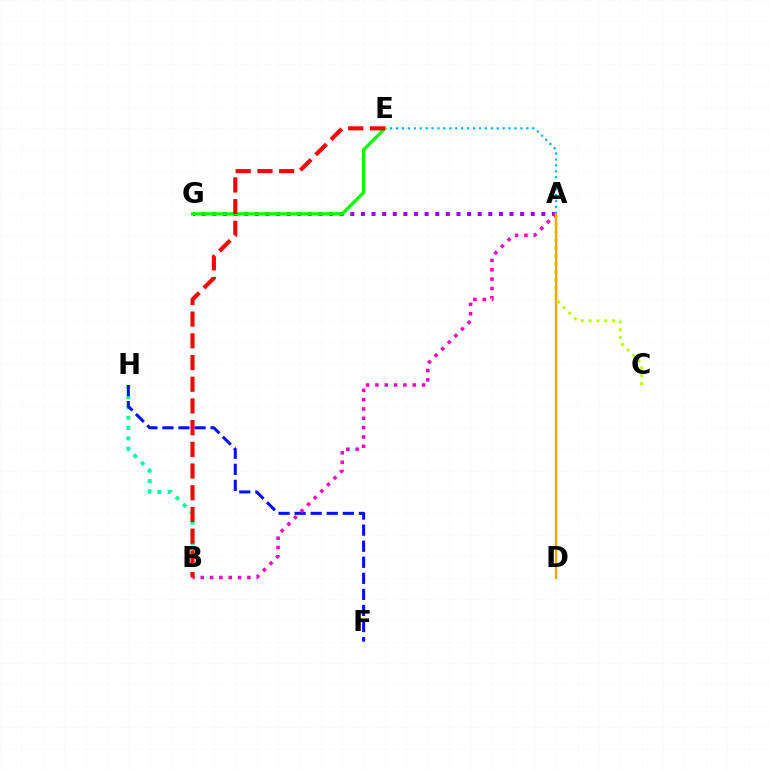{('A', 'C'): [{'color': '#b3ff00', 'line_style': 'dotted', 'thickness': 2.13}], ('B', 'H'): [{'color': '#00ff9d', 'line_style': 'dotted', 'thickness': 2.8}], ('F', 'H'): [{'color': '#0010ff', 'line_style': 'dashed', 'thickness': 2.18}], ('A', 'G'): [{'color': '#9b00ff', 'line_style': 'dotted', 'thickness': 2.88}], ('A', 'E'): [{'color': '#00b5ff', 'line_style': 'dotted', 'thickness': 1.61}], ('A', 'B'): [{'color': '#ff00bd', 'line_style': 'dotted', 'thickness': 2.53}], ('A', 'D'): [{'color': '#ffa500', 'line_style': 'solid', 'thickness': 1.73}], ('E', 'G'): [{'color': '#08ff00', 'line_style': 'solid', 'thickness': 2.35}], ('B', 'E'): [{'color': '#ff0000', 'line_style': 'dashed', 'thickness': 2.95}]}